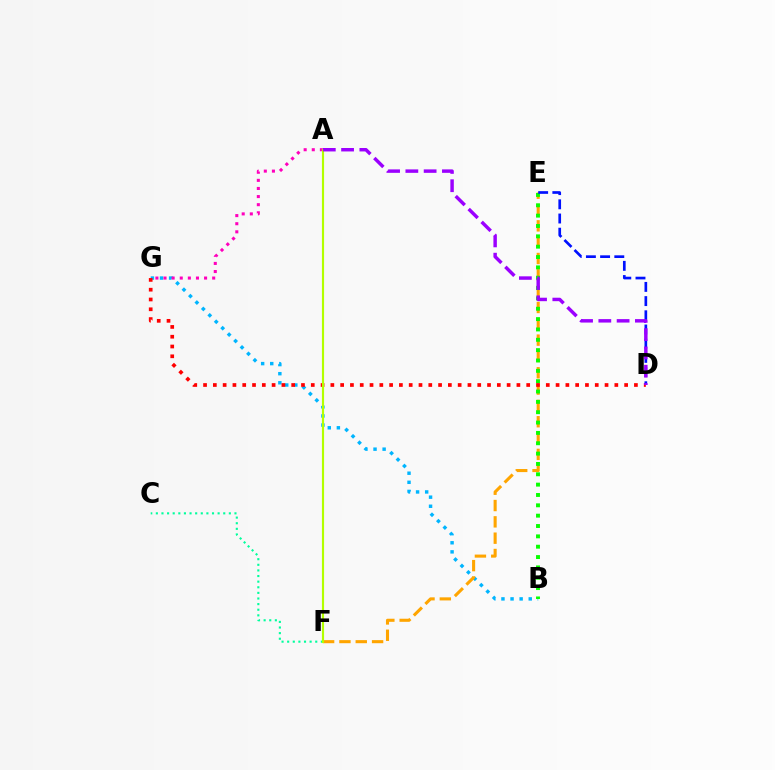{('C', 'F'): [{'color': '#00ff9d', 'line_style': 'dotted', 'thickness': 1.53}], ('B', 'G'): [{'color': '#00b5ff', 'line_style': 'dotted', 'thickness': 2.47}], ('E', 'F'): [{'color': '#ffa500', 'line_style': 'dashed', 'thickness': 2.22}], ('B', 'E'): [{'color': '#08ff00', 'line_style': 'dotted', 'thickness': 2.81}], ('D', 'G'): [{'color': '#ff0000', 'line_style': 'dotted', 'thickness': 2.66}], ('A', 'G'): [{'color': '#ff00bd', 'line_style': 'dotted', 'thickness': 2.2}], ('A', 'F'): [{'color': '#b3ff00', 'line_style': 'solid', 'thickness': 1.55}], ('D', 'E'): [{'color': '#0010ff', 'line_style': 'dashed', 'thickness': 1.93}], ('A', 'D'): [{'color': '#9b00ff', 'line_style': 'dashed', 'thickness': 2.48}]}